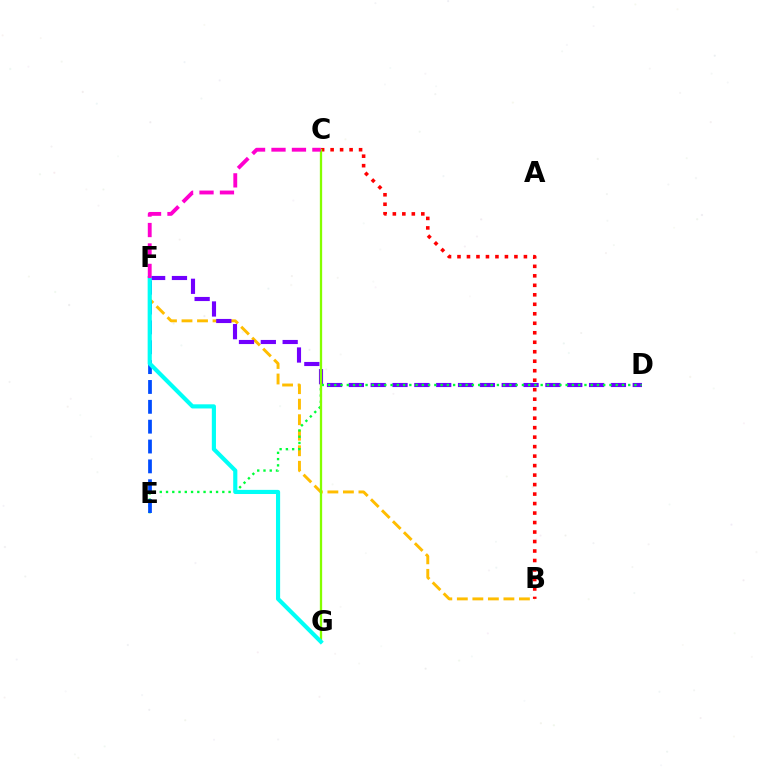{('B', 'F'): [{'color': '#ffbd00', 'line_style': 'dashed', 'thickness': 2.11}], ('D', 'F'): [{'color': '#7200ff', 'line_style': 'dashed', 'thickness': 2.97}], ('D', 'E'): [{'color': '#00ff39', 'line_style': 'dotted', 'thickness': 1.7}], ('B', 'C'): [{'color': '#ff0000', 'line_style': 'dotted', 'thickness': 2.58}], ('C', 'G'): [{'color': '#84ff00', 'line_style': 'solid', 'thickness': 1.65}], ('E', 'F'): [{'color': '#004bff', 'line_style': 'dashed', 'thickness': 2.7}], ('F', 'G'): [{'color': '#00fff6', 'line_style': 'solid', 'thickness': 2.98}], ('C', 'F'): [{'color': '#ff00cf', 'line_style': 'dashed', 'thickness': 2.78}]}